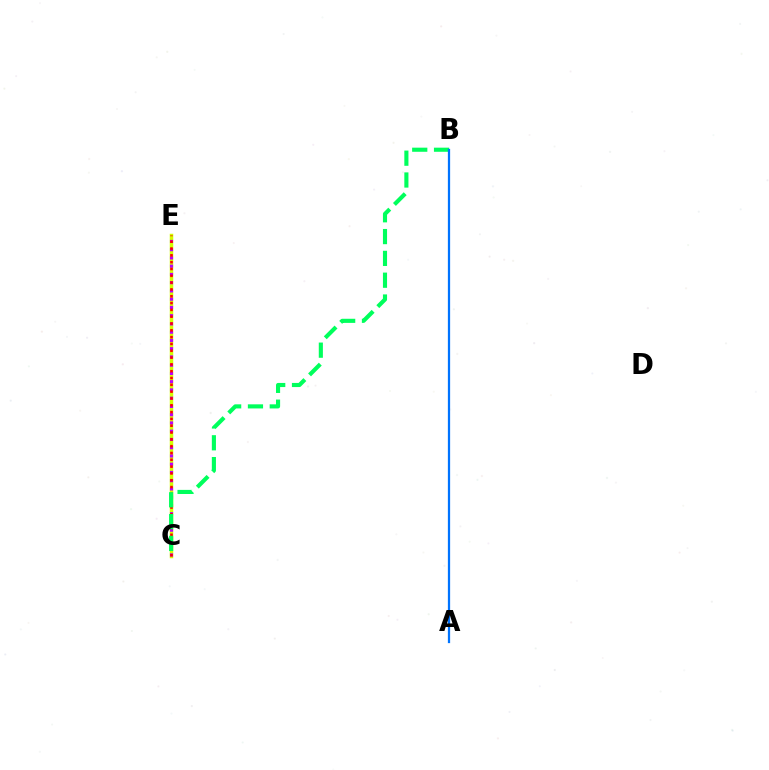{('C', 'E'): [{'color': '#d1ff00', 'line_style': 'solid', 'thickness': 2.51}, {'color': '#b900ff', 'line_style': 'dotted', 'thickness': 2.24}, {'color': '#ff0000', 'line_style': 'dotted', 'thickness': 1.85}], ('B', 'C'): [{'color': '#00ff5c', 'line_style': 'dashed', 'thickness': 2.96}], ('A', 'B'): [{'color': '#0074ff', 'line_style': 'solid', 'thickness': 1.63}]}